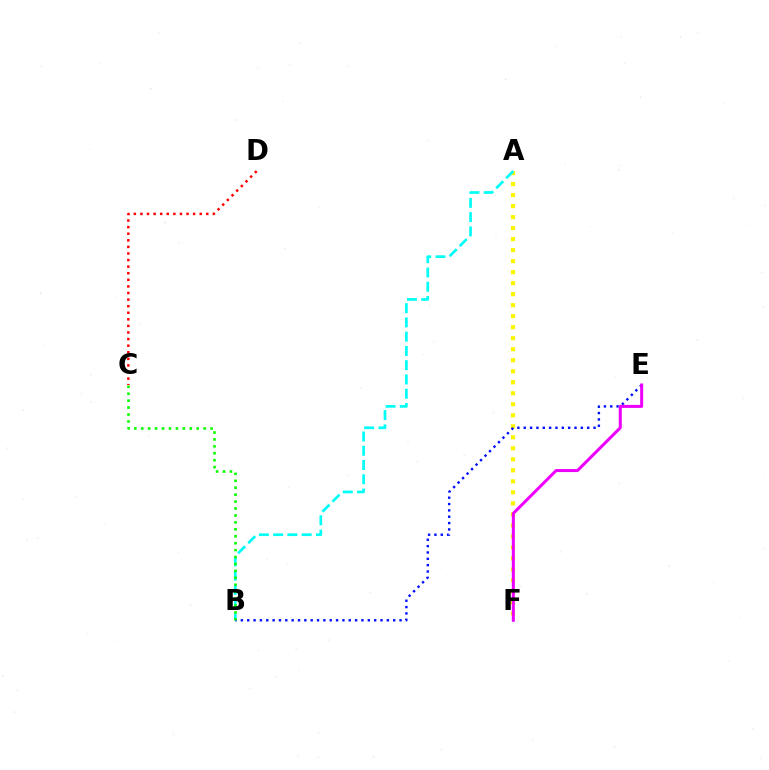{('A', 'F'): [{'color': '#fcf500', 'line_style': 'dotted', 'thickness': 2.99}], ('A', 'B'): [{'color': '#00fff6', 'line_style': 'dashed', 'thickness': 1.94}], ('B', 'E'): [{'color': '#0010ff', 'line_style': 'dotted', 'thickness': 1.72}], ('E', 'F'): [{'color': '#ee00ff', 'line_style': 'solid', 'thickness': 2.17}], ('B', 'C'): [{'color': '#08ff00', 'line_style': 'dotted', 'thickness': 1.88}], ('C', 'D'): [{'color': '#ff0000', 'line_style': 'dotted', 'thickness': 1.79}]}